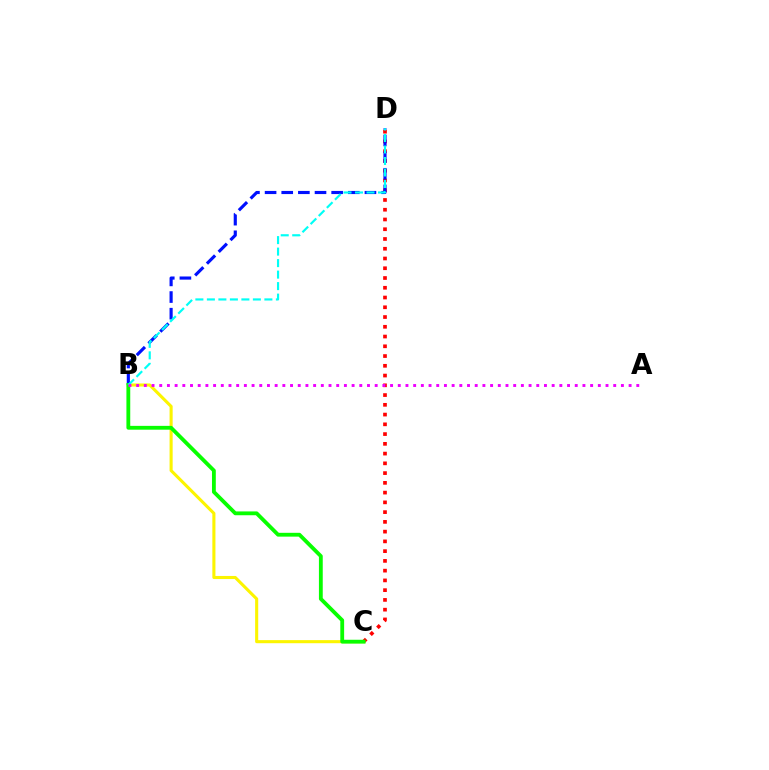{('C', 'D'): [{'color': '#ff0000', 'line_style': 'dotted', 'thickness': 2.65}], ('B', 'C'): [{'color': '#fcf500', 'line_style': 'solid', 'thickness': 2.22}, {'color': '#08ff00', 'line_style': 'solid', 'thickness': 2.75}], ('B', 'D'): [{'color': '#0010ff', 'line_style': 'dashed', 'thickness': 2.26}, {'color': '#00fff6', 'line_style': 'dashed', 'thickness': 1.56}], ('A', 'B'): [{'color': '#ee00ff', 'line_style': 'dotted', 'thickness': 2.09}]}